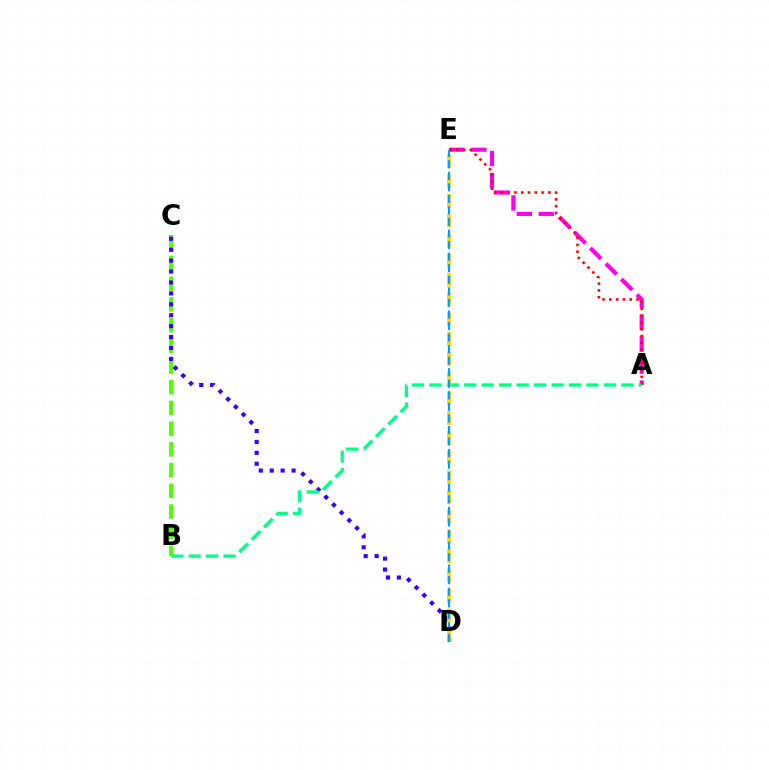{('A', 'E'): [{'color': '#ff00ed', 'line_style': 'dashed', 'thickness': 2.98}, {'color': '#ff0000', 'line_style': 'dotted', 'thickness': 1.85}], ('B', 'C'): [{'color': '#4fff00', 'line_style': 'dashed', 'thickness': 2.81}], ('C', 'D'): [{'color': '#3700ff', 'line_style': 'dotted', 'thickness': 2.97}], ('A', 'B'): [{'color': '#00ff86', 'line_style': 'dashed', 'thickness': 2.37}], ('D', 'E'): [{'color': '#ffd500', 'line_style': 'dashed', 'thickness': 2.68}, {'color': '#009eff', 'line_style': 'dashed', 'thickness': 1.57}]}